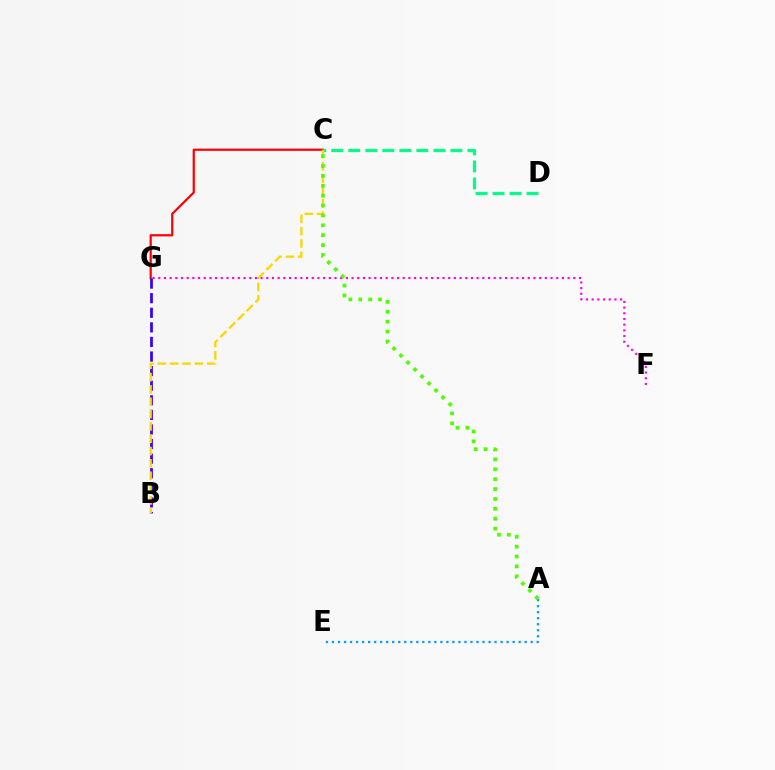{('C', 'G'): [{'color': '#ff0000', 'line_style': 'solid', 'thickness': 1.6}], ('F', 'G'): [{'color': '#ff00ed', 'line_style': 'dotted', 'thickness': 1.54}], ('C', 'D'): [{'color': '#00ff86', 'line_style': 'dashed', 'thickness': 2.31}], ('B', 'G'): [{'color': '#3700ff', 'line_style': 'dashed', 'thickness': 1.98}], ('A', 'E'): [{'color': '#009eff', 'line_style': 'dotted', 'thickness': 1.64}], ('B', 'C'): [{'color': '#ffd500', 'line_style': 'dashed', 'thickness': 1.68}], ('A', 'C'): [{'color': '#4fff00', 'line_style': 'dotted', 'thickness': 2.69}]}